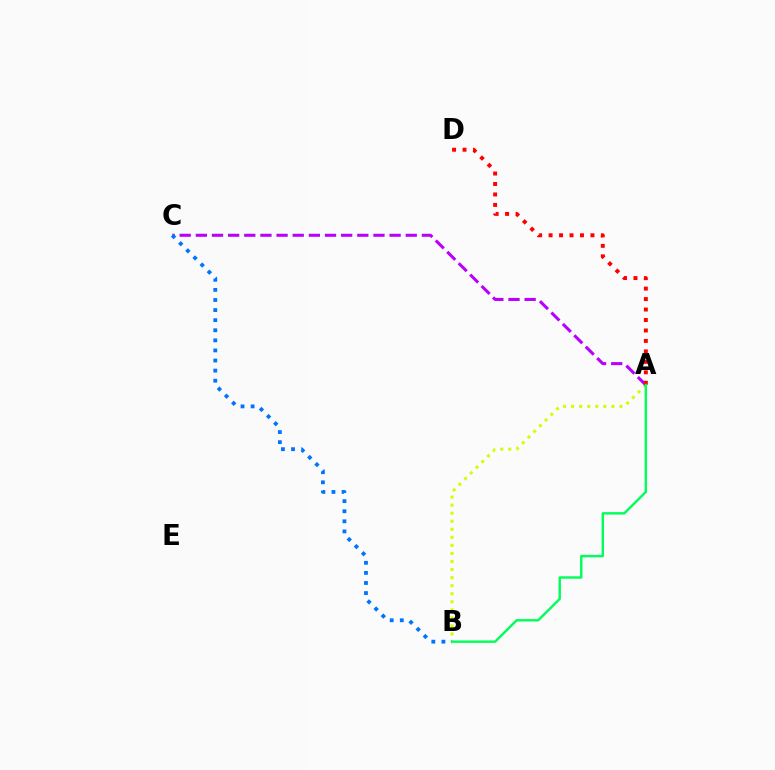{('A', 'B'): [{'color': '#d1ff00', 'line_style': 'dotted', 'thickness': 2.19}, {'color': '#00ff5c', 'line_style': 'solid', 'thickness': 1.74}], ('A', 'C'): [{'color': '#b900ff', 'line_style': 'dashed', 'thickness': 2.19}], ('B', 'C'): [{'color': '#0074ff', 'line_style': 'dotted', 'thickness': 2.74}], ('A', 'D'): [{'color': '#ff0000', 'line_style': 'dotted', 'thickness': 2.84}]}